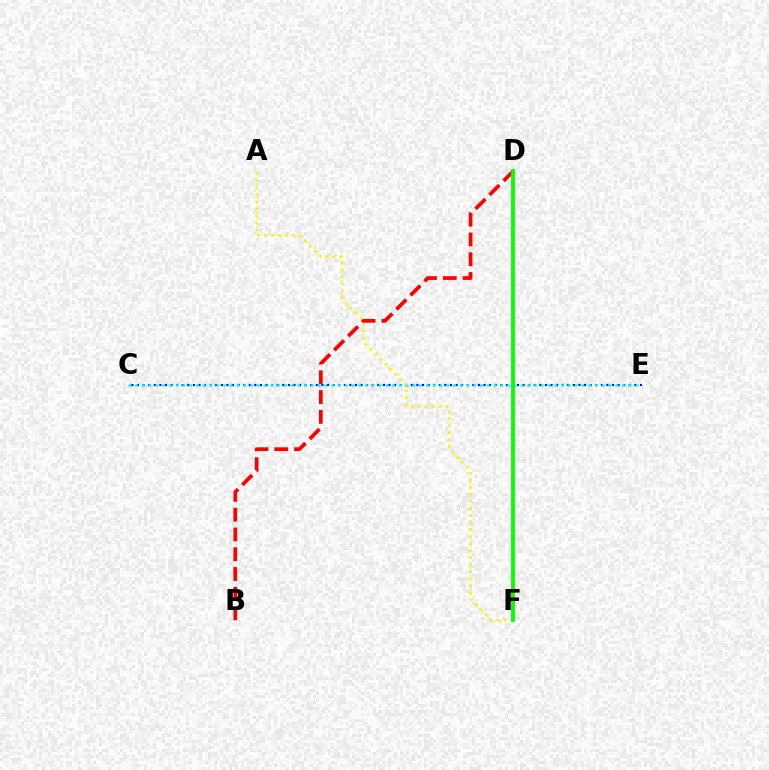{('C', 'E'): [{'color': '#0010ff', 'line_style': 'dotted', 'thickness': 1.52}, {'color': '#00fff6', 'line_style': 'dotted', 'thickness': 1.84}], ('B', 'D'): [{'color': '#ff0000', 'line_style': 'dashed', 'thickness': 2.69}], ('D', 'F'): [{'color': '#ee00ff', 'line_style': 'solid', 'thickness': 1.56}, {'color': '#08ff00', 'line_style': 'solid', 'thickness': 2.75}], ('A', 'F'): [{'color': '#fcf500', 'line_style': 'dotted', 'thickness': 1.91}]}